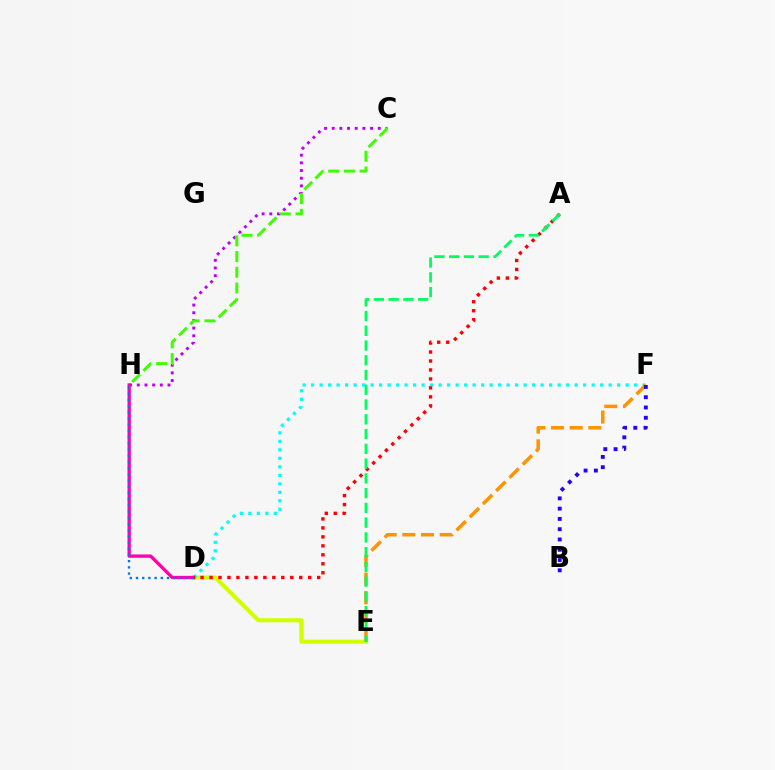{('D', 'E'): [{'color': '#d1ff00', 'line_style': 'solid', 'thickness': 2.94}], ('D', 'F'): [{'color': '#00fff6', 'line_style': 'dotted', 'thickness': 2.31}], ('E', 'F'): [{'color': '#ff9400', 'line_style': 'dashed', 'thickness': 2.54}], ('C', 'H'): [{'color': '#b900ff', 'line_style': 'dotted', 'thickness': 2.09}, {'color': '#3dff00', 'line_style': 'dashed', 'thickness': 2.13}], ('D', 'H'): [{'color': '#ff00ac', 'line_style': 'solid', 'thickness': 2.39}, {'color': '#0074ff', 'line_style': 'dotted', 'thickness': 1.69}], ('A', 'D'): [{'color': '#ff0000', 'line_style': 'dotted', 'thickness': 2.44}], ('A', 'E'): [{'color': '#00ff5c', 'line_style': 'dashed', 'thickness': 2.0}], ('B', 'F'): [{'color': '#2500ff', 'line_style': 'dotted', 'thickness': 2.79}]}